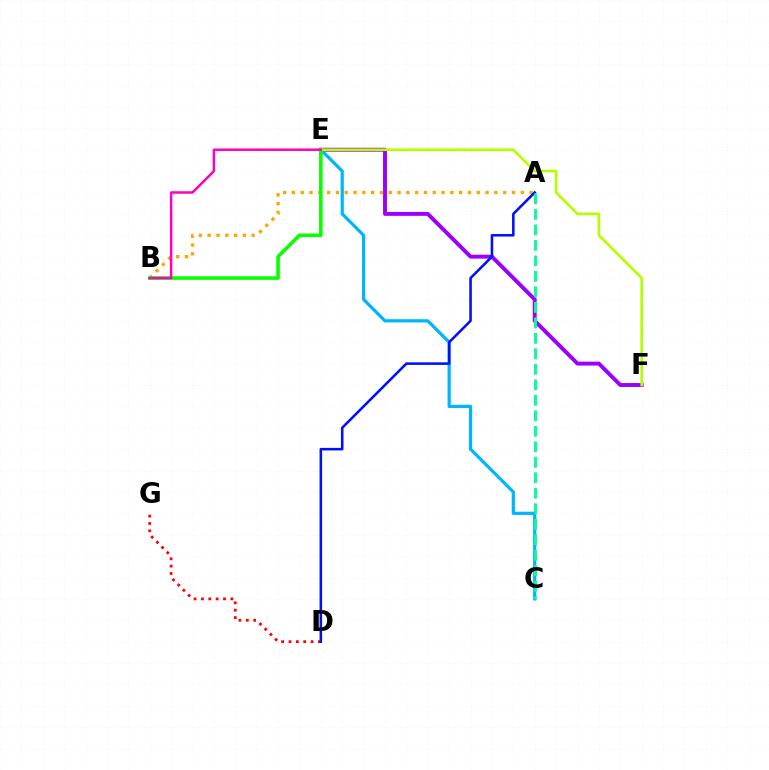{('E', 'F'): [{'color': '#9b00ff', 'line_style': 'solid', 'thickness': 2.82}, {'color': '#b3ff00', 'line_style': 'solid', 'thickness': 1.91}], ('A', 'B'): [{'color': '#ffa500', 'line_style': 'dotted', 'thickness': 2.39}], ('C', 'E'): [{'color': '#00b5ff', 'line_style': 'solid', 'thickness': 2.32}], ('D', 'G'): [{'color': '#ff0000', 'line_style': 'dotted', 'thickness': 2.0}], ('A', 'D'): [{'color': '#0010ff', 'line_style': 'solid', 'thickness': 1.85}], ('B', 'E'): [{'color': '#08ff00', 'line_style': 'solid', 'thickness': 2.57}, {'color': '#ff00bd', 'line_style': 'solid', 'thickness': 1.79}], ('A', 'C'): [{'color': '#00ff9d', 'line_style': 'dashed', 'thickness': 2.1}]}